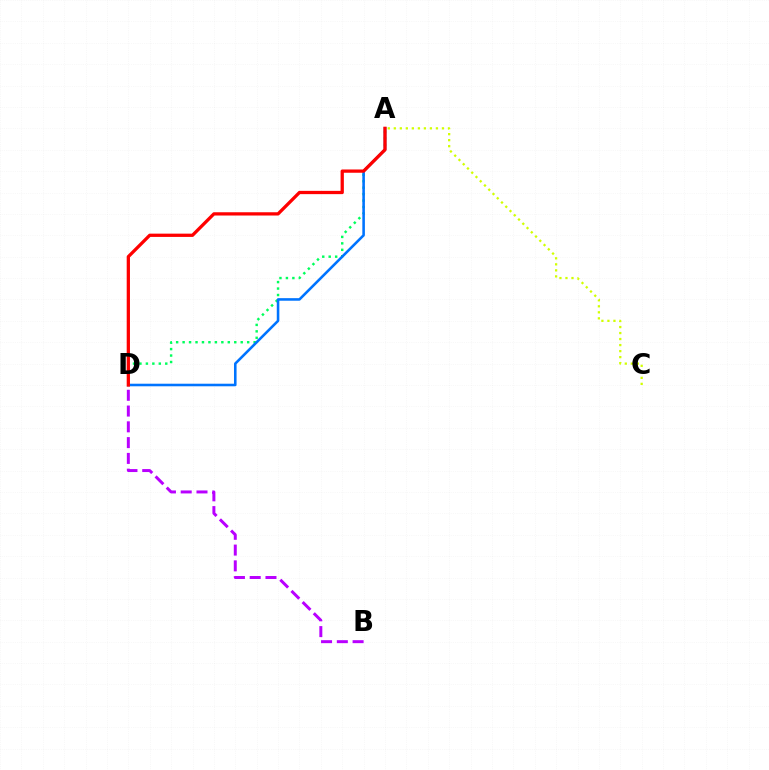{('A', 'D'): [{'color': '#00ff5c', 'line_style': 'dotted', 'thickness': 1.75}, {'color': '#0074ff', 'line_style': 'solid', 'thickness': 1.85}, {'color': '#ff0000', 'line_style': 'solid', 'thickness': 2.36}], ('A', 'C'): [{'color': '#d1ff00', 'line_style': 'dotted', 'thickness': 1.63}], ('B', 'D'): [{'color': '#b900ff', 'line_style': 'dashed', 'thickness': 2.14}]}